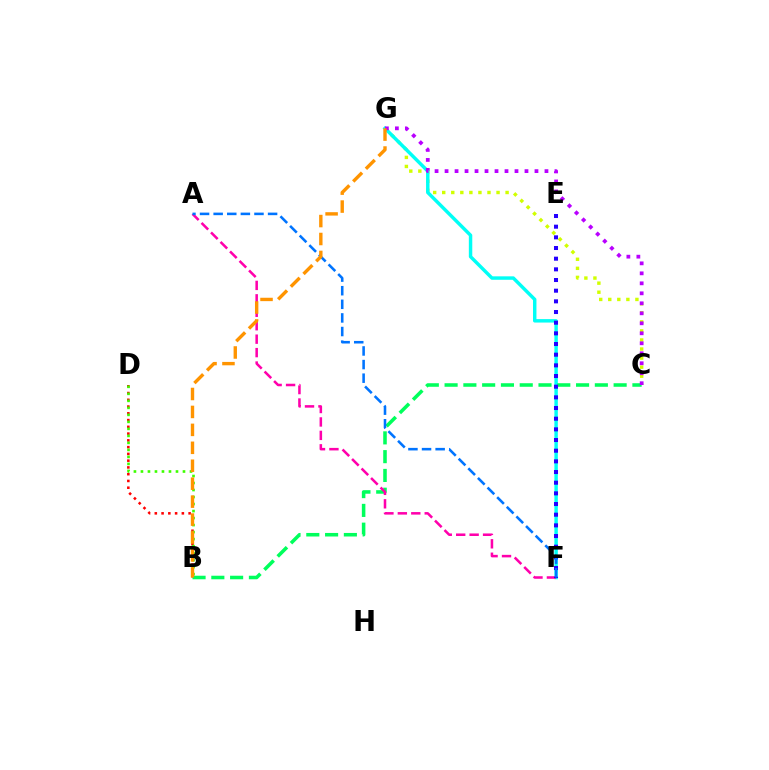{('C', 'G'): [{'color': '#d1ff00', 'line_style': 'dotted', 'thickness': 2.46}, {'color': '#b900ff', 'line_style': 'dotted', 'thickness': 2.71}], ('B', 'D'): [{'color': '#ff0000', 'line_style': 'dotted', 'thickness': 1.84}, {'color': '#3dff00', 'line_style': 'dotted', 'thickness': 1.9}], ('F', 'G'): [{'color': '#00fff6', 'line_style': 'solid', 'thickness': 2.48}], ('B', 'C'): [{'color': '#00ff5c', 'line_style': 'dashed', 'thickness': 2.55}], ('A', 'F'): [{'color': '#ff00ac', 'line_style': 'dashed', 'thickness': 1.83}, {'color': '#0074ff', 'line_style': 'dashed', 'thickness': 1.85}], ('E', 'F'): [{'color': '#2500ff', 'line_style': 'dotted', 'thickness': 2.9}], ('B', 'G'): [{'color': '#ff9400', 'line_style': 'dashed', 'thickness': 2.44}]}